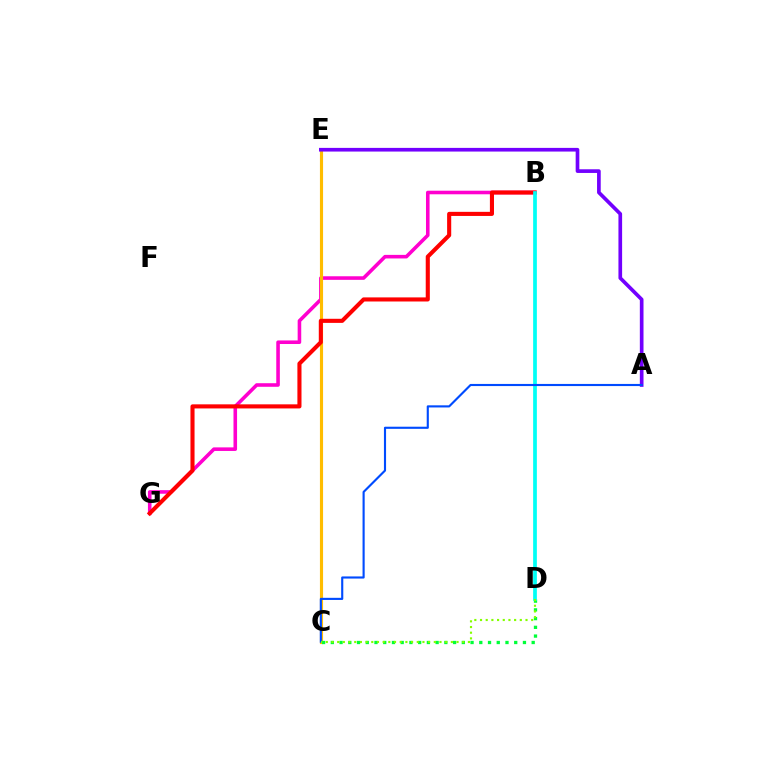{('B', 'G'): [{'color': '#ff00cf', 'line_style': 'solid', 'thickness': 2.58}, {'color': '#ff0000', 'line_style': 'solid', 'thickness': 2.95}], ('C', 'E'): [{'color': '#ffbd00', 'line_style': 'solid', 'thickness': 2.26}], ('C', 'D'): [{'color': '#00ff39', 'line_style': 'dotted', 'thickness': 2.37}, {'color': '#84ff00', 'line_style': 'dotted', 'thickness': 1.54}], ('B', 'D'): [{'color': '#00fff6', 'line_style': 'solid', 'thickness': 2.68}], ('A', 'E'): [{'color': '#7200ff', 'line_style': 'solid', 'thickness': 2.64}], ('A', 'C'): [{'color': '#004bff', 'line_style': 'solid', 'thickness': 1.53}]}